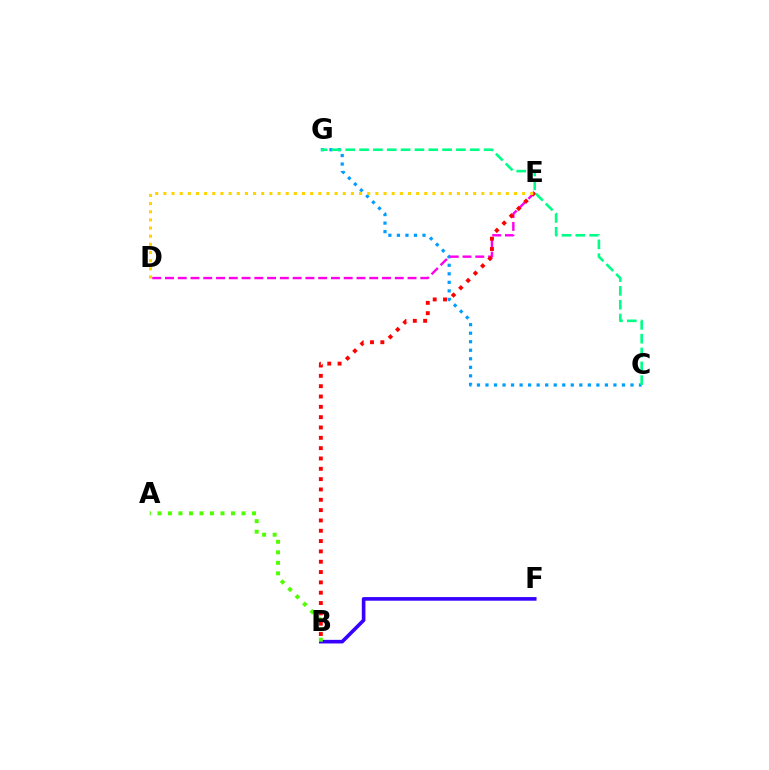{('C', 'G'): [{'color': '#009eff', 'line_style': 'dotted', 'thickness': 2.32}, {'color': '#00ff86', 'line_style': 'dashed', 'thickness': 1.88}], ('D', 'E'): [{'color': '#ff00ed', 'line_style': 'dashed', 'thickness': 1.73}, {'color': '#ffd500', 'line_style': 'dotted', 'thickness': 2.22}], ('B', 'E'): [{'color': '#ff0000', 'line_style': 'dotted', 'thickness': 2.81}], ('B', 'F'): [{'color': '#3700ff', 'line_style': 'solid', 'thickness': 2.61}], ('A', 'B'): [{'color': '#4fff00', 'line_style': 'dotted', 'thickness': 2.86}]}